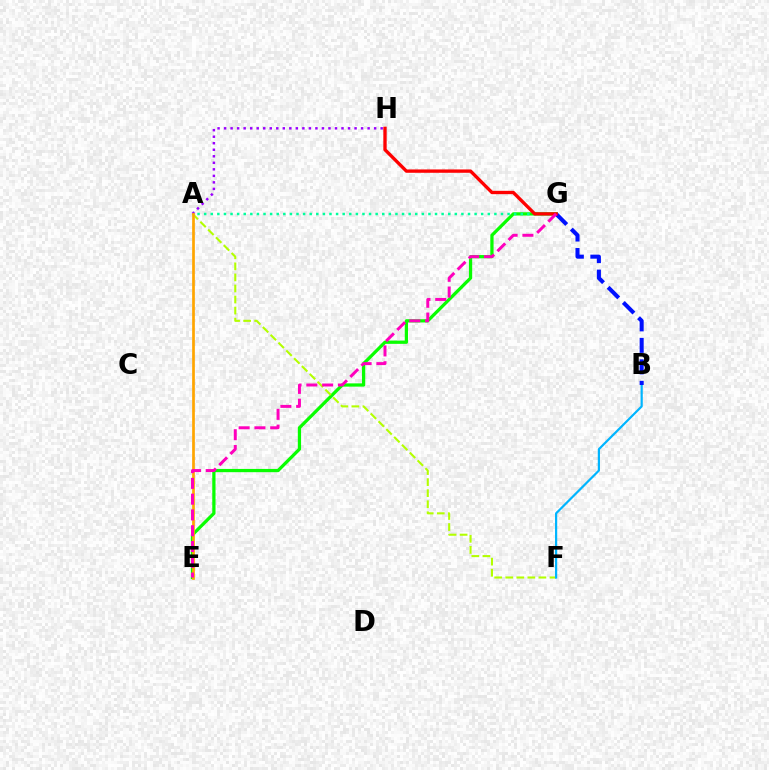{('A', 'H'): [{'color': '#9b00ff', 'line_style': 'dotted', 'thickness': 1.77}], ('E', 'G'): [{'color': '#08ff00', 'line_style': 'solid', 'thickness': 2.34}, {'color': '#ff00bd', 'line_style': 'dashed', 'thickness': 2.14}], ('A', 'F'): [{'color': '#b3ff00', 'line_style': 'dashed', 'thickness': 1.5}], ('B', 'F'): [{'color': '#00b5ff', 'line_style': 'solid', 'thickness': 1.58}], ('B', 'G'): [{'color': '#0010ff', 'line_style': 'dashed', 'thickness': 2.92}], ('A', 'G'): [{'color': '#00ff9d', 'line_style': 'dotted', 'thickness': 1.79}], ('G', 'H'): [{'color': '#ff0000', 'line_style': 'solid', 'thickness': 2.41}], ('A', 'E'): [{'color': '#ffa500', 'line_style': 'solid', 'thickness': 1.95}]}